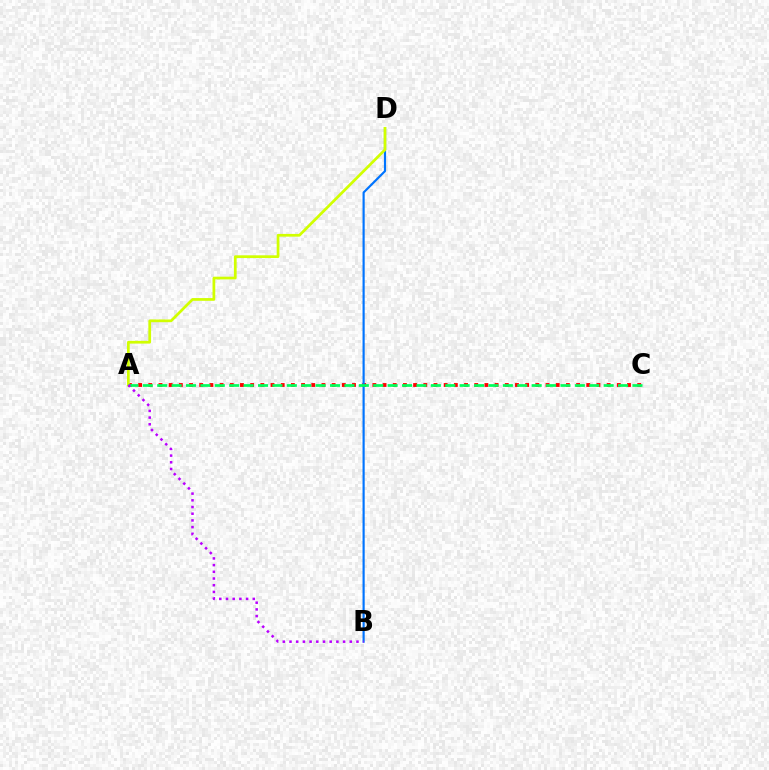{('A', 'C'): [{'color': '#ff0000', 'line_style': 'dotted', 'thickness': 2.77}, {'color': '#00ff5c', 'line_style': 'dashed', 'thickness': 1.96}], ('B', 'D'): [{'color': '#0074ff', 'line_style': 'solid', 'thickness': 1.56}], ('A', 'D'): [{'color': '#d1ff00', 'line_style': 'solid', 'thickness': 1.97}], ('A', 'B'): [{'color': '#b900ff', 'line_style': 'dotted', 'thickness': 1.82}]}